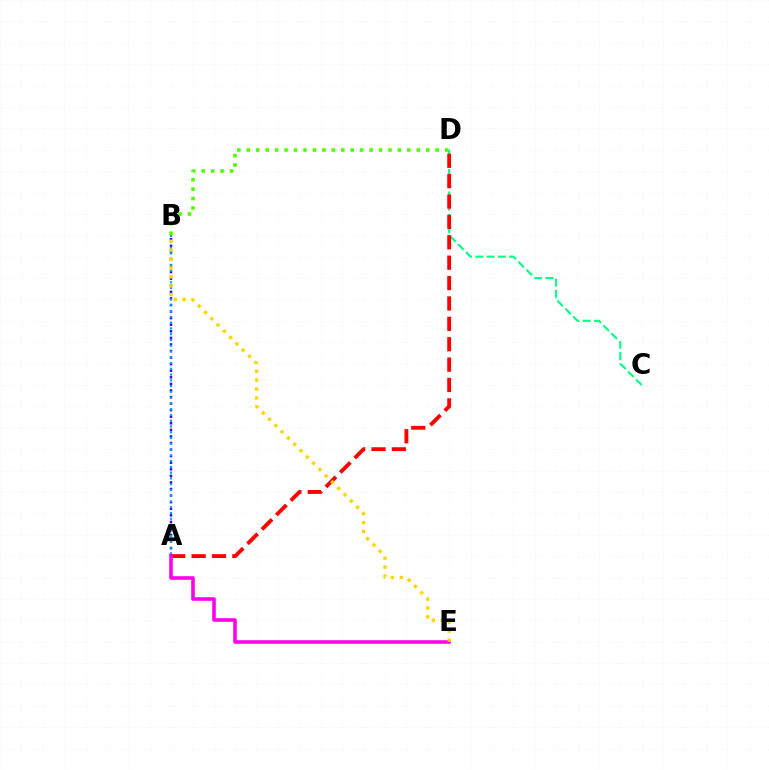{('A', 'B'): [{'color': '#3700ff', 'line_style': 'dotted', 'thickness': 1.79}, {'color': '#009eff', 'line_style': 'dotted', 'thickness': 1.57}], ('C', 'D'): [{'color': '#00ff86', 'line_style': 'dashed', 'thickness': 1.53}], ('B', 'D'): [{'color': '#4fff00', 'line_style': 'dotted', 'thickness': 2.57}], ('A', 'D'): [{'color': '#ff0000', 'line_style': 'dashed', 'thickness': 2.77}], ('A', 'E'): [{'color': '#ff00ed', 'line_style': 'solid', 'thickness': 2.58}], ('B', 'E'): [{'color': '#ffd500', 'line_style': 'dotted', 'thickness': 2.42}]}